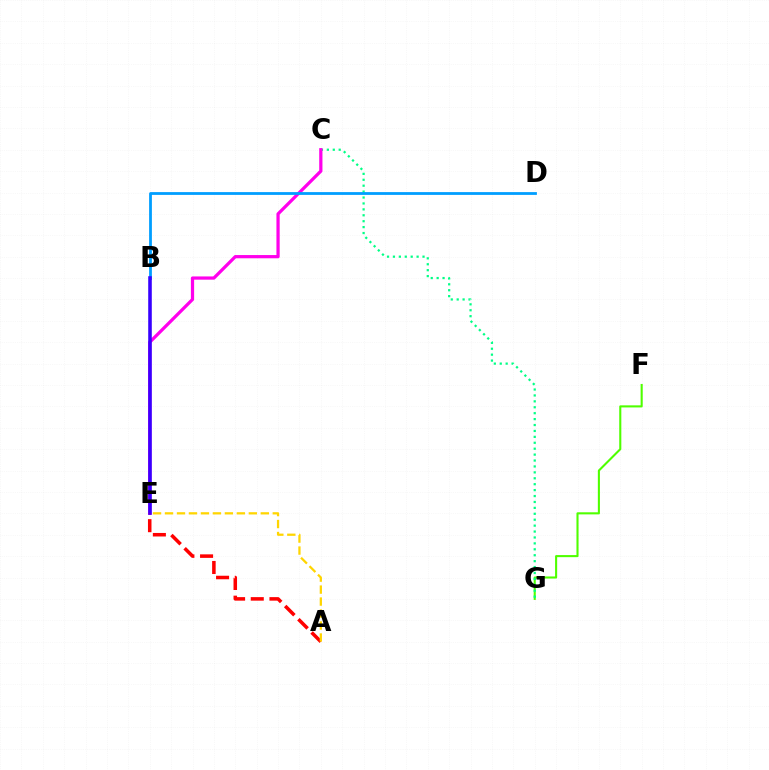{('F', 'G'): [{'color': '#4fff00', 'line_style': 'solid', 'thickness': 1.51}], ('C', 'G'): [{'color': '#00ff86', 'line_style': 'dotted', 'thickness': 1.61}], ('C', 'E'): [{'color': '#ff00ed', 'line_style': 'solid', 'thickness': 2.33}], ('B', 'D'): [{'color': '#009eff', 'line_style': 'solid', 'thickness': 2.01}], ('B', 'E'): [{'color': '#3700ff', 'line_style': 'solid', 'thickness': 2.57}], ('A', 'E'): [{'color': '#ff0000', 'line_style': 'dashed', 'thickness': 2.54}, {'color': '#ffd500', 'line_style': 'dashed', 'thickness': 1.63}]}